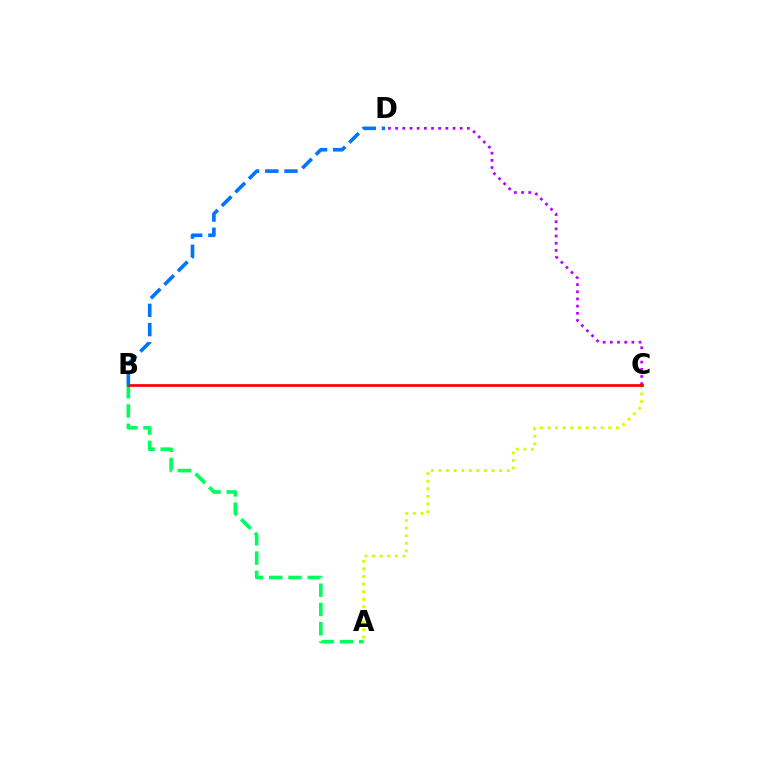{('A', 'B'): [{'color': '#00ff5c', 'line_style': 'dashed', 'thickness': 2.62}], ('C', 'D'): [{'color': '#b900ff', 'line_style': 'dotted', 'thickness': 1.95}], ('A', 'C'): [{'color': '#d1ff00', 'line_style': 'dotted', 'thickness': 2.06}], ('B', 'C'): [{'color': '#ff0000', 'line_style': 'solid', 'thickness': 1.97}], ('B', 'D'): [{'color': '#0074ff', 'line_style': 'dashed', 'thickness': 2.61}]}